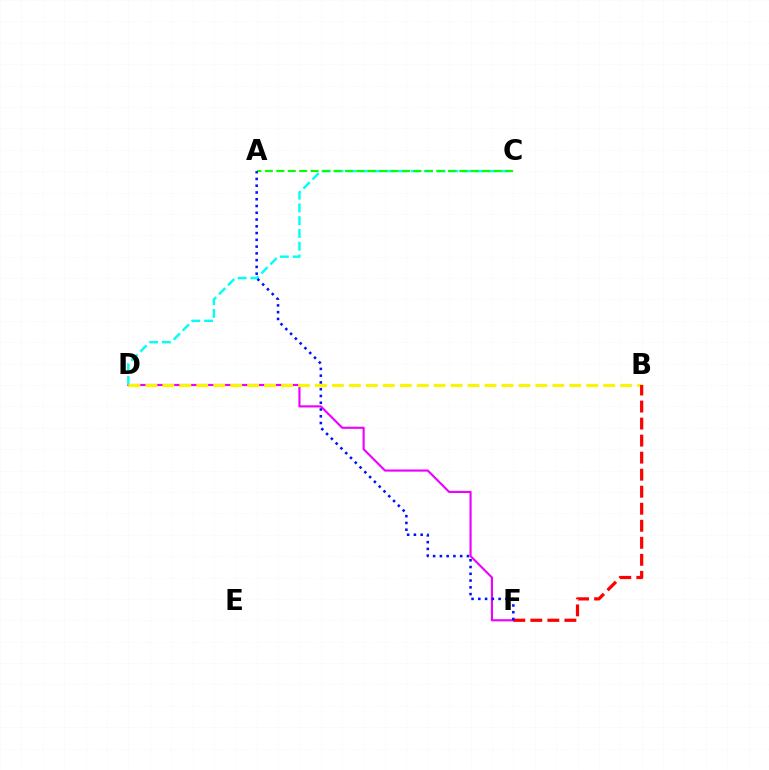{('D', 'F'): [{'color': '#ee00ff', 'line_style': 'solid', 'thickness': 1.54}], ('C', 'D'): [{'color': '#00fff6', 'line_style': 'dashed', 'thickness': 1.73}], ('B', 'D'): [{'color': '#fcf500', 'line_style': 'dashed', 'thickness': 2.3}], ('B', 'F'): [{'color': '#ff0000', 'line_style': 'dashed', 'thickness': 2.31}], ('A', 'C'): [{'color': '#08ff00', 'line_style': 'dashed', 'thickness': 1.55}], ('A', 'F'): [{'color': '#0010ff', 'line_style': 'dotted', 'thickness': 1.84}]}